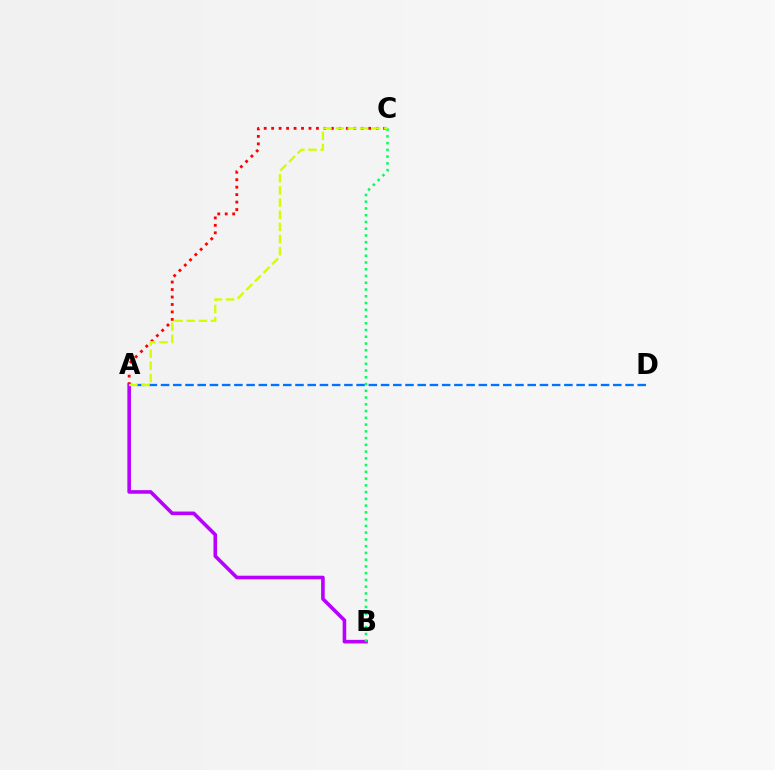{('A', 'C'): [{'color': '#ff0000', 'line_style': 'dotted', 'thickness': 2.03}, {'color': '#d1ff00', 'line_style': 'dashed', 'thickness': 1.65}], ('A', 'D'): [{'color': '#0074ff', 'line_style': 'dashed', 'thickness': 1.66}], ('A', 'B'): [{'color': '#b900ff', 'line_style': 'solid', 'thickness': 2.59}], ('B', 'C'): [{'color': '#00ff5c', 'line_style': 'dotted', 'thickness': 1.84}]}